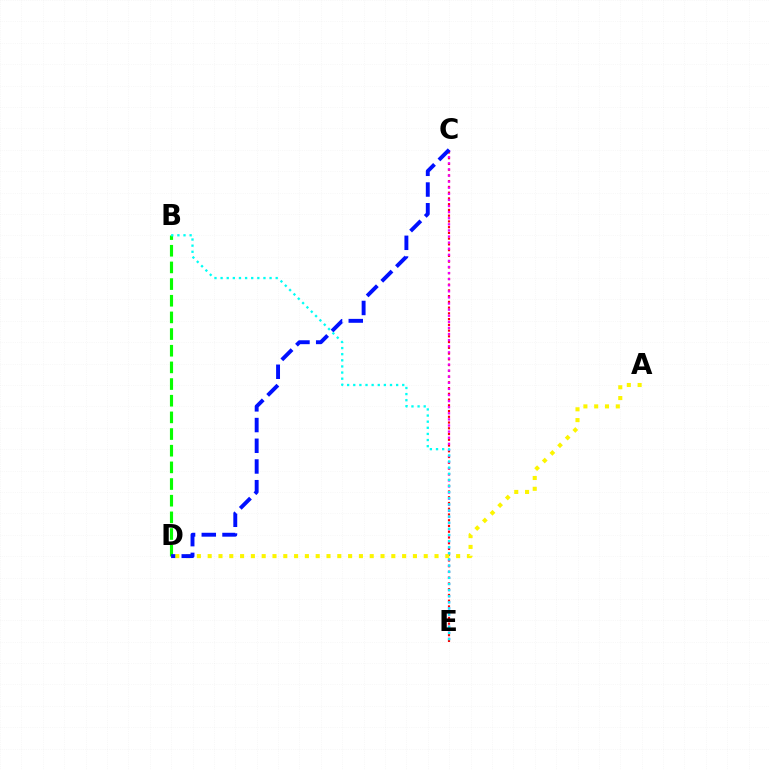{('C', 'E'): [{'color': '#ff0000', 'line_style': 'dotted', 'thickness': 1.56}, {'color': '#ee00ff', 'line_style': 'dotted', 'thickness': 1.66}], ('A', 'D'): [{'color': '#fcf500', 'line_style': 'dotted', 'thickness': 2.94}], ('B', 'D'): [{'color': '#08ff00', 'line_style': 'dashed', 'thickness': 2.26}], ('C', 'D'): [{'color': '#0010ff', 'line_style': 'dashed', 'thickness': 2.81}], ('B', 'E'): [{'color': '#00fff6', 'line_style': 'dotted', 'thickness': 1.66}]}